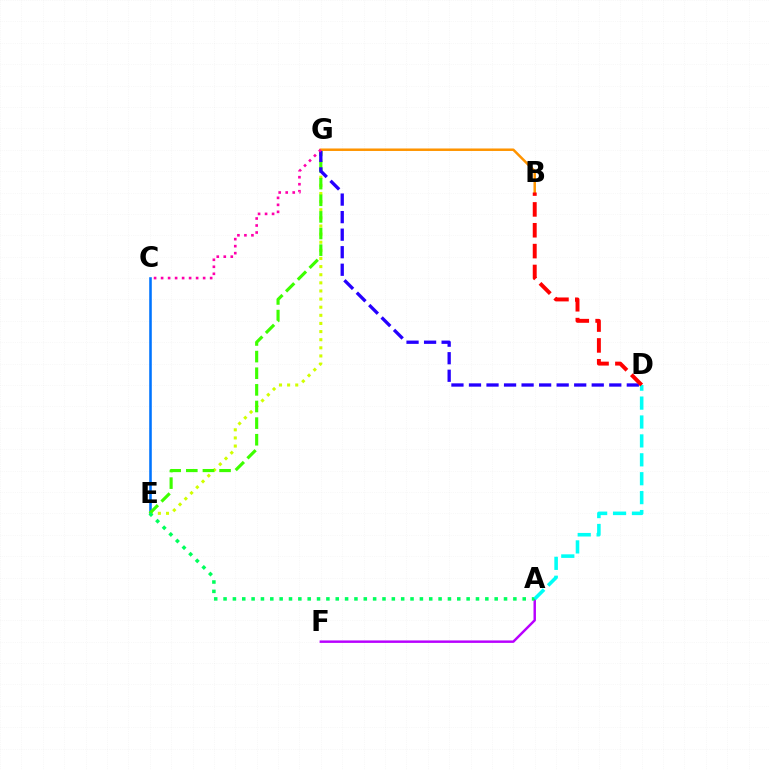{('A', 'F'): [{'color': '#b900ff', 'line_style': 'solid', 'thickness': 1.76}], ('C', 'E'): [{'color': '#0074ff', 'line_style': 'solid', 'thickness': 1.86}], ('E', 'G'): [{'color': '#d1ff00', 'line_style': 'dotted', 'thickness': 2.21}, {'color': '#3dff00', 'line_style': 'dashed', 'thickness': 2.26}], ('D', 'G'): [{'color': '#2500ff', 'line_style': 'dashed', 'thickness': 2.38}], ('A', 'E'): [{'color': '#00ff5c', 'line_style': 'dotted', 'thickness': 2.54}], ('B', 'G'): [{'color': '#ff9400', 'line_style': 'solid', 'thickness': 1.8}], ('C', 'G'): [{'color': '#ff00ac', 'line_style': 'dotted', 'thickness': 1.9}], ('A', 'D'): [{'color': '#00fff6', 'line_style': 'dashed', 'thickness': 2.57}], ('B', 'D'): [{'color': '#ff0000', 'line_style': 'dashed', 'thickness': 2.83}]}